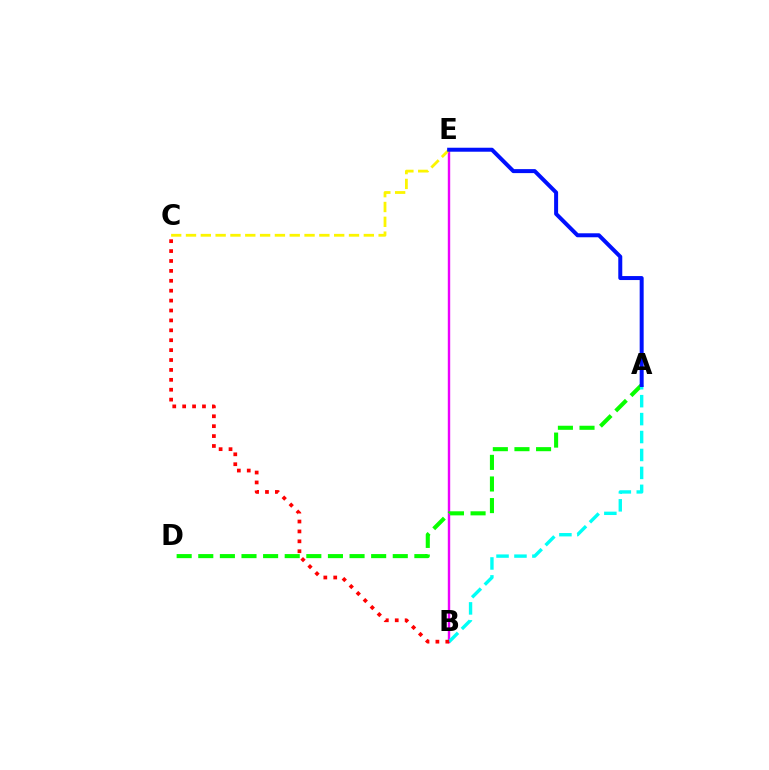{('B', 'E'): [{'color': '#ee00ff', 'line_style': 'solid', 'thickness': 1.74}], ('C', 'E'): [{'color': '#fcf500', 'line_style': 'dashed', 'thickness': 2.01}], ('A', 'D'): [{'color': '#08ff00', 'line_style': 'dashed', 'thickness': 2.94}], ('A', 'B'): [{'color': '#00fff6', 'line_style': 'dashed', 'thickness': 2.44}], ('A', 'E'): [{'color': '#0010ff', 'line_style': 'solid', 'thickness': 2.87}], ('B', 'C'): [{'color': '#ff0000', 'line_style': 'dotted', 'thickness': 2.69}]}